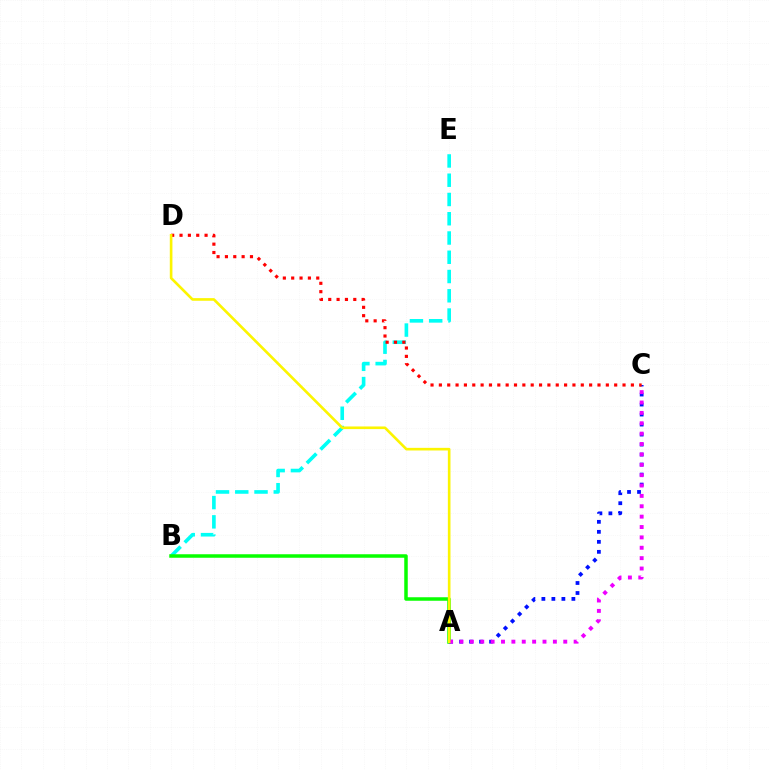{('B', 'E'): [{'color': '#00fff6', 'line_style': 'dashed', 'thickness': 2.62}], ('A', 'C'): [{'color': '#0010ff', 'line_style': 'dotted', 'thickness': 2.72}, {'color': '#ee00ff', 'line_style': 'dotted', 'thickness': 2.82}], ('A', 'B'): [{'color': '#08ff00', 'line_style': 'solid', 'thickness': 2.52}], ('C', 'D'): [{'color': '#ff0000', 'line_style': 'dotted', 'thickness': 2.27}], ('A', 'D'): [{'color': '#fcf500', 'line_style': 'solid', 'thickness': 1.89}]}